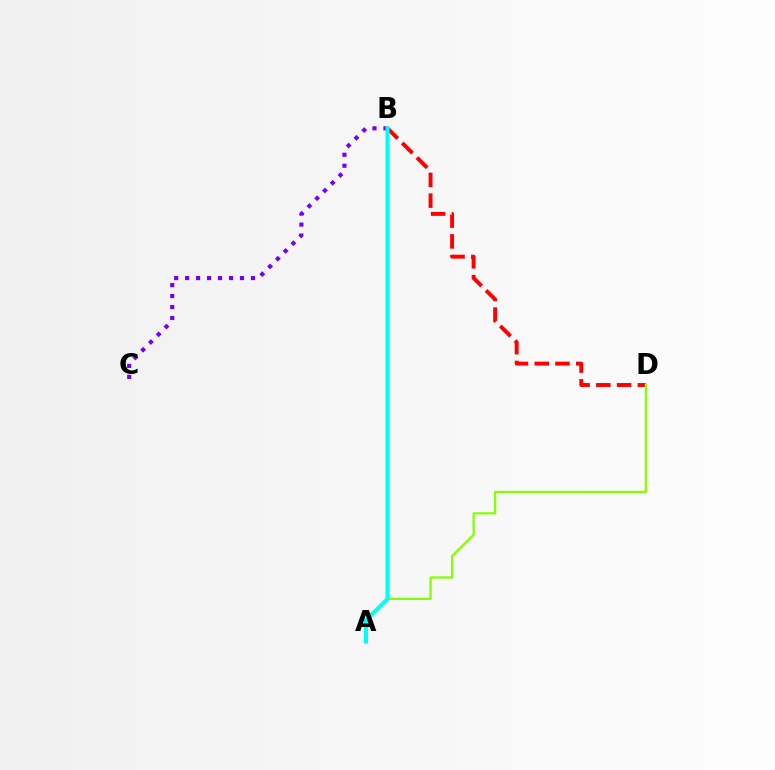{('B', 'D'): [{'color': '#ff0000', 'line_style': 'dashed', 'thickness': 2.82}], ('B', 'C'): [{'color': '#7200ff', 'line_style': 'dotted', 'thickness': 2.98}], ('A', 'D'): [{'color': '#84ff00', 'line_style': 'solid', 'thickness': 1.6}], ('A', 'B'): [{'color': '#00fff6', 'line_style': 'solid', 'thickness': 2.92}]}